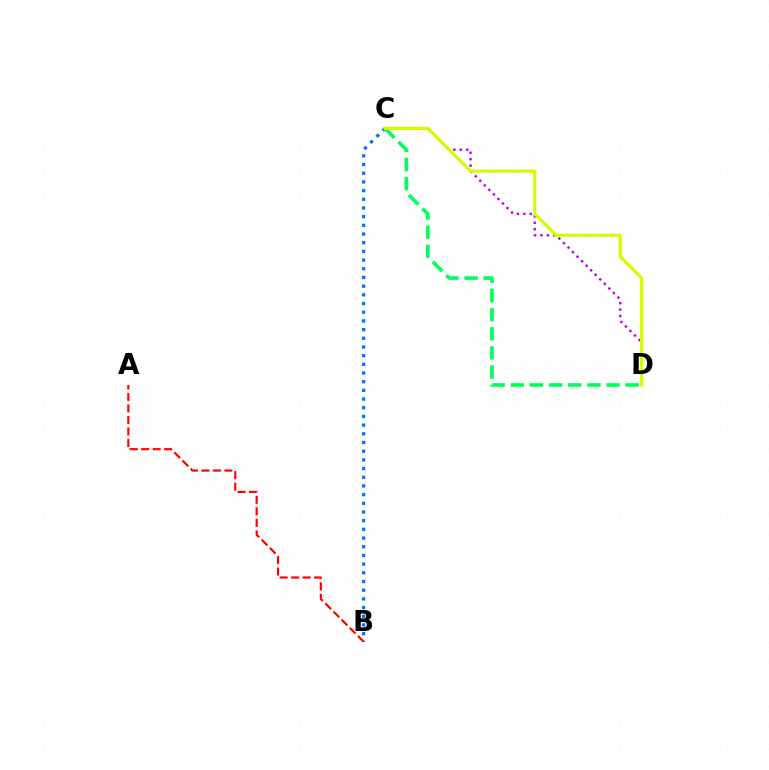{('C', 'D'): [{'color': '#b900ff', 'line_style': 'dotted', 'thickness': 1.74}, {'color': '#00ff5c', 'line_style': 'dashed', 'thickness': 2.6}, {'color': '#d1ff00', 'line_style': 'solid', 'thickness': 2.27}], ('B', 'C'): [{'color': '#0074ff', 'line_style': 'dotted', 'thickness': 2.36}], ('A', 'B'): [{'color': '#ff0000', 'line_style': 'dashed', 'thickness': 1.56}]}